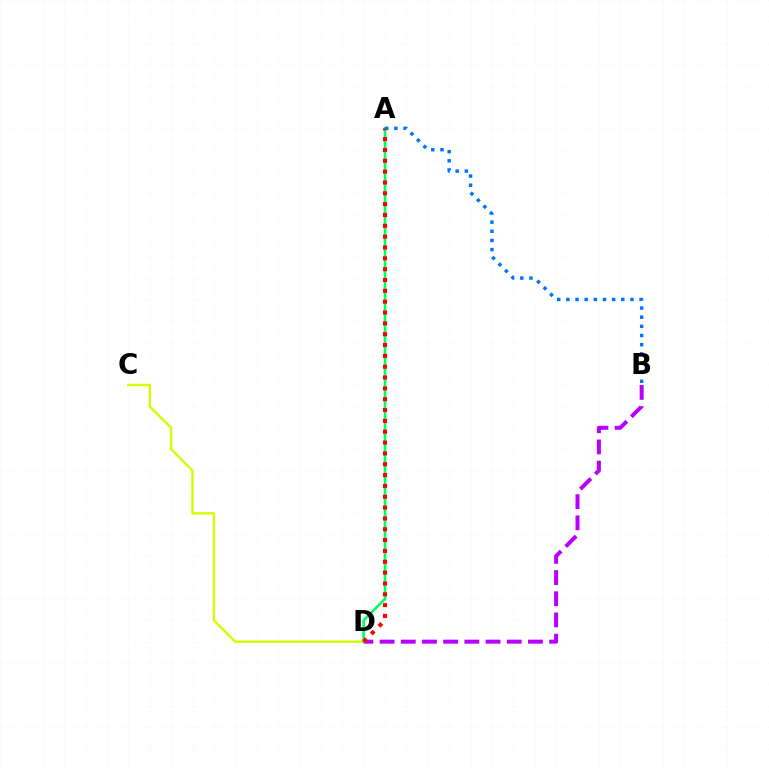{('B', 'D'): [{'color': '#b900ff', 'line_style': 'dashed', 'thickness': 2.88}], ('C', 'D'): [{'color': '#d1ff00', 'line_style': 'solid', 'thickness': 1.72}], ('A', 'D'): [{'color': '#00ff5c', 'line_style': 'solid', 'thickness': 1.87}, {'color': '#ff0000', 'line_style': 'dotted', 'thickness': 2.94}], ('A', 'B'): [{'color': '#0074ff', 'line_style': 'dotted', 'thickness': 2.49}]}